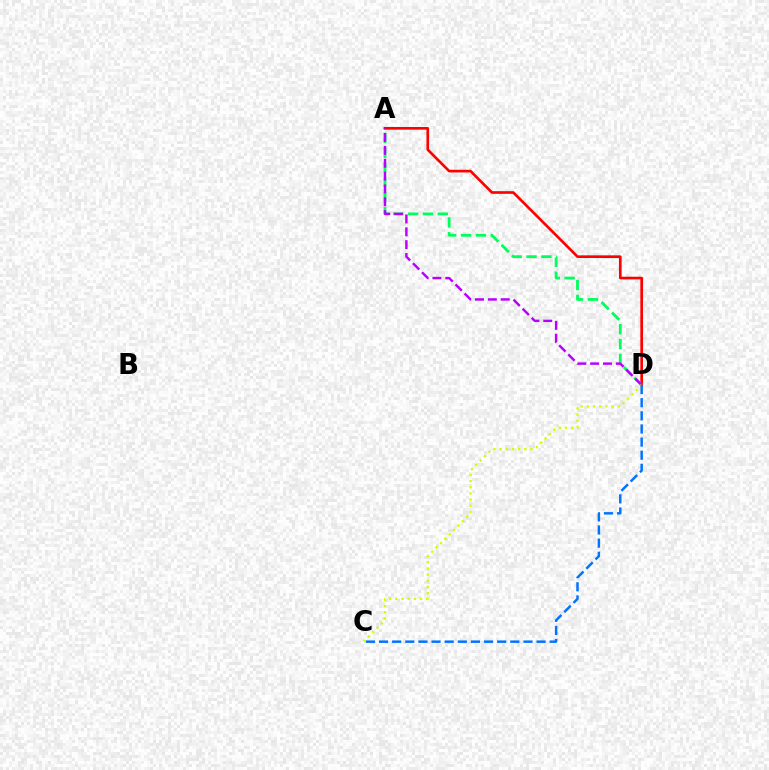{('A', 'D'): [{'color': '#ff0000', 'line_style': 'solid', 'thickness': 1.92}, {'color': '#00ff5c', 'line_style': 'dashed', 'thickness': 2.02}, {'color': '#b900ff', 'line_style': 'dashed', 'thickness': 1.75}], ('C', 'D'): [{'color': '#d1ff00', 'line_style': 'dotted', 'thickness': 1.68}, {'color': '#0074ff', 'line_style': 'dashed', 'thickness': 1.78}]}